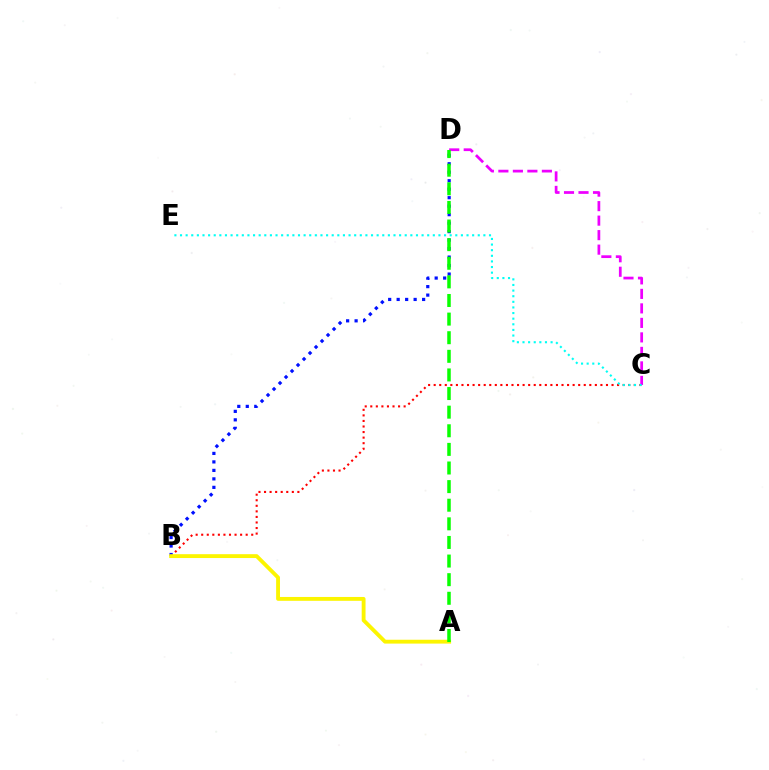{('B', 'C'): [{'color': '#ff0000', 'line_style': 'dotted', 'thickness': 1.51}], ('C', 'D'): [{'color': '#ee00ff', 'line_style': 'dashed', 'thickness': 1.97}], ('B', 'D'): [{'color': '#0010ff', 'line_style': 'dotted', 'thickness': 2.31}], ('A', 'B'): [{'color': '#fcf500', 'line_style': 'solid', 'thickness': 2.77}], ('C', 'E'): [{'color': '#00fff6', 'line_style': 'dotted', 'thickness': 1.53}], ('A', 'D'): [{'color': '#08ff00', 'line_style': 'dashed', 'thickness': 2.53}]}